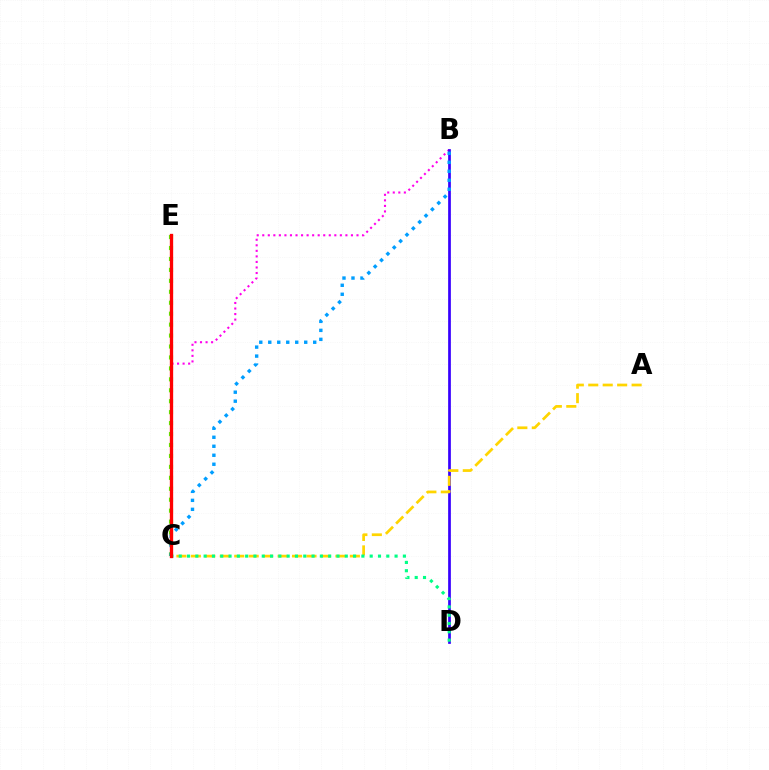{('B', 'C'): [{'color': '#ff00ed', 'line_style': 'dotted', 'thickness': 1.51}, {'color': '#009eff', 'line_style': 'dotted', 'thickness': 2.44}], ('B', 'D'): [{'color': '#3700ff', 'line_style': 'solid', 'thickness': 1.96}], ('C', 'E'): [{'color': '#4fff00', 'line_style': 'dotted', 'thickness': 2.97}, {'color': '#ff0000', 'line_style': 'solid', 'thickness': 2.38}], ('A', 'C'): [{'color': '#ffd500', 'line_style': 'dashed', 'thickness': 1.96}], ('C', 'D'): [{'color': '#00ff86', 'line_style': 'dotted', 'thickness': 2.26}]}